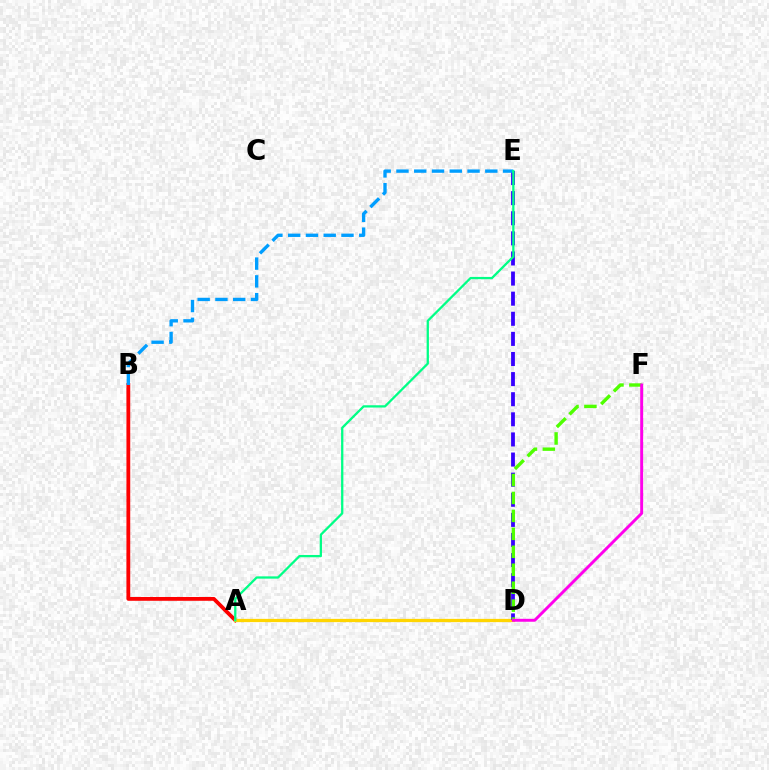{('A', 'B'): [{'color': '#ff0000', 'line_style': 'solid', 'thickness': 2.73}], ('A', 'D'): [{'color': '#ffd500', 'line_style': 'solid', 'thickness': 2.34}], ('D', 'E'): [{'color': '#3700ff', 'line_style': 'dashed', 'thickness': 2.73}], ('B', 'E'): [{'color': '#009eff', 'line_style': 'dashed', 'thickness': 2.41}], ('A', 'E'): [{'color': '#00ff86', 'line_style': 'solid', 'thickness': 1.64}], ('D', 'F'): [{'color': '#4fff00', 'line_style': 'dashed', 'thickness': 2.44}, {'color': '#ff00ed', 'line_style': 'solid', 'thickness': 2.11}]}